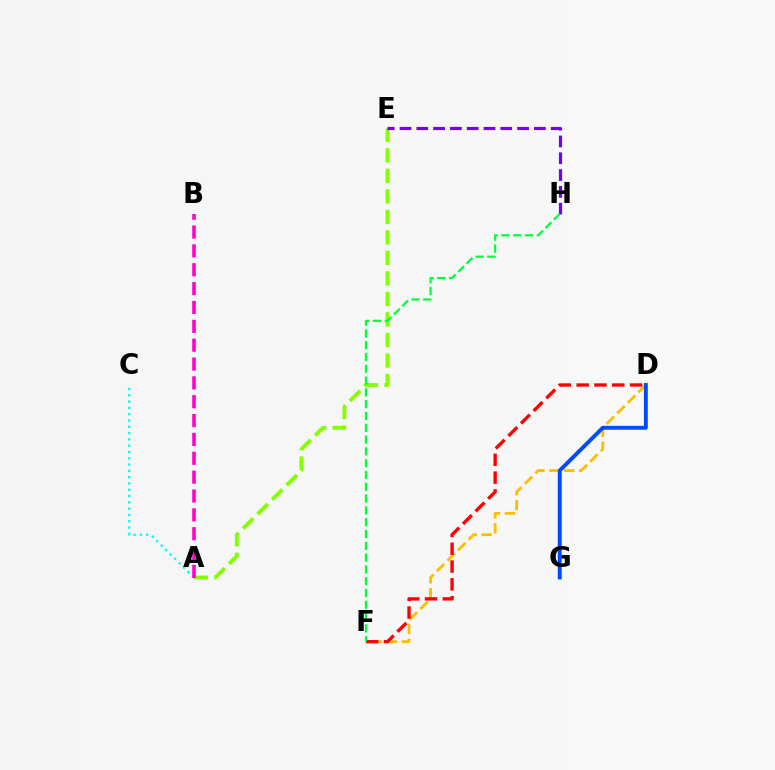{('D', 'F'): [{'color': '#ffbd00', 'line_style': 'dashed', 'thickness': 2.02}, {'color': '#ff0000', 'line_style': 'dashed', 'thickness': 2.42}], ('A', 'E'): [{'color': '#84ff00', 'line_style': 'dashed', 'thickness': 2.79}], ('D', 'G'): [{'color': '#004bff', 'line_style': 'solid', 'thickness': 2.82}], ('A', 'C'): [{'color': '#00fff6', 'line_style': 'dotted', 'thickness': 1.71}], ('E', 'H'): [{'color': '#7200ff', 'line_style': 'dashed', 'thickness': 2.28}], ('F', 'H'): [{'color': '#00ff39', 'line_style': 'dashed', 'thickness': 1.6}], ('A', 'B'): [{'color': '#ff00cf', 'line_style': 'dashed', 'thickness': 2.56}]}